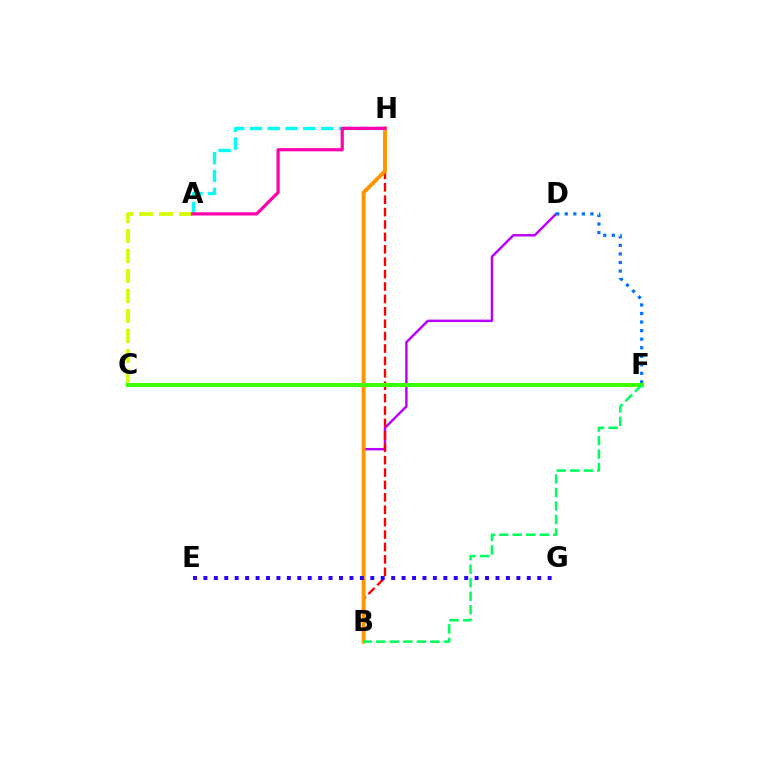{('B', 'D'): [{'color': '#b900ff', 'line_style': 'solid', 'thickness': 1.76}], ('B', 'H'): [{'color': '#ff0000', 'line_style': 'dashed', 'thickness': 1.68}, {'color': '#ff9400', 'line_style': 'solid', 'thickness': 2.78}], ('E', 'G'): [{'color': '#2500ff', 'line_style': 'dotted', 'thickness': 2.83}], ('D', 'F'): [{'color': '#0074ff', 'line_style': 'dotted', 'thickness': 2.32}], ('C', 'F'): [{'color': '#3dff00', 'line_style': 'solid', 'thickness': 2.93}], ('A', 'H'): [{'color': '#00fff6', 'line_style': 'dashed', 'thickness': 2.42}, {'color': '#ff00ac', 'line_style': 'solid', 'thickness': 2.31}], ('B', 'F'): [{'color': '#00ff5c', 'line_style': 'dashed', 'thickness': 1.84}], ('A', 'C'): [{'color': '#d1ff00', 'line_style': 'dashed', 'thickness': 2.72}]}